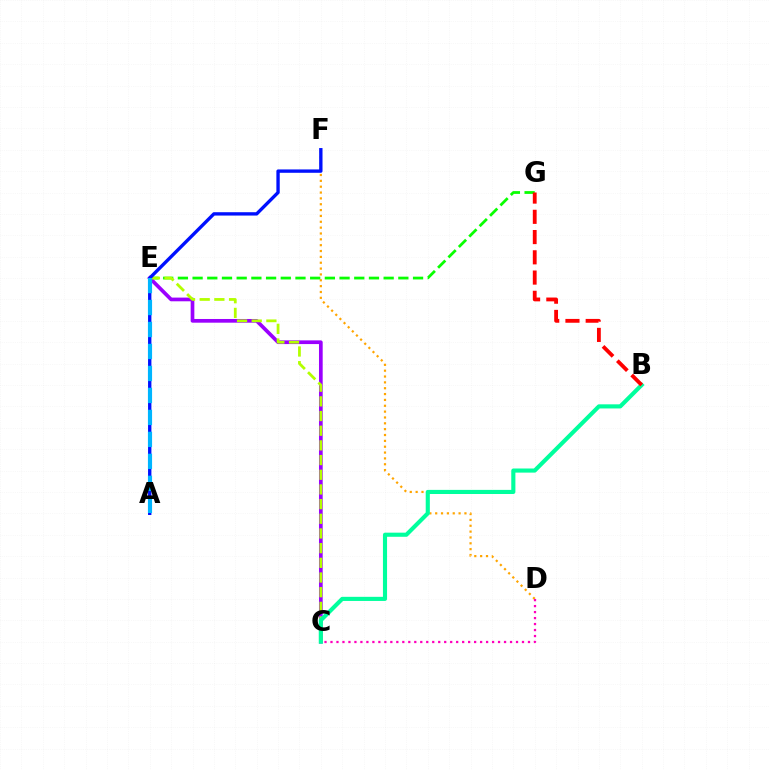{('D', 'F'): [{'color': '#ffa500', 'line_style': 'dotted', 'thickness': 1.59}], ('E', 'G'): [{'color': '#08ff00', 'line_style': 'dashed', 'thickness': 2.0}], ('C', 'E'): [{'color': '#9b00ff', 'line_style': 'solid', 'thickness': 2.66}, {'color': '#b3ff00', 'line_style': 'dashed', 'thickness': 1.99}], ('C', 'D'): [{'color': '#ff00bd', 'line_style': 'dotted', 'thickness': 1.63}], ('B', 'C'): [{'color': '#00ff9d', 'line_style': 'solid', 'thickness': 2.97}], ('A', 'F'): [{'color': '#0010ff', 'line_style': 'solid', 'thickness': 2.41}], ('B', 'G'): [{'color': '#ff0000', 'line_style': 'dashed', 'thickness': 2.75}], ('A', 'E'): [{'color': '#00b5ff', 'line_style': 'dashed', 'thickness': 2.99}]}